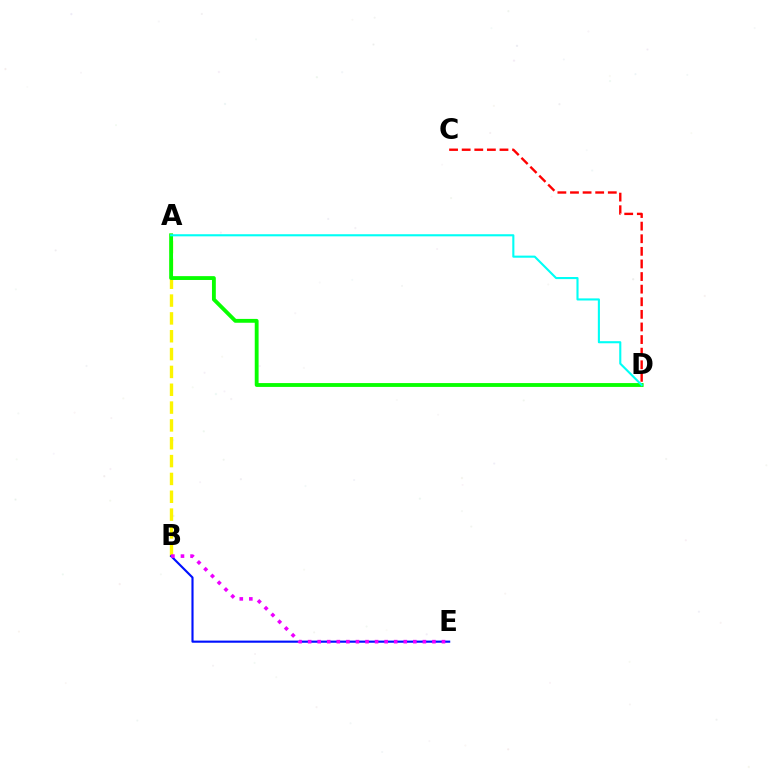{('A', 'B'): [{'color': '#fcf500', 'line_style': 'dashed', 'thickness': 2.42}], ('A', 'D'): [{'color': '#08ff00', 'line_style': 'solid', 'thickness': 2.77}, {'color': '#00fff6', 'line_style': 'solid', 'thickness': 1.52}], ('C', 'D'): [{'color': '#ff0000', 'line_style': 'dashed', 'thickness': 1.71}], ('B', 'E'): [{'color': '#0010ff', 'line_style': 'solid', 'thickness': 1.54}, {'color': '#ee00ff', 'line_style': 'dotted', 'thickness': 2.6}]}